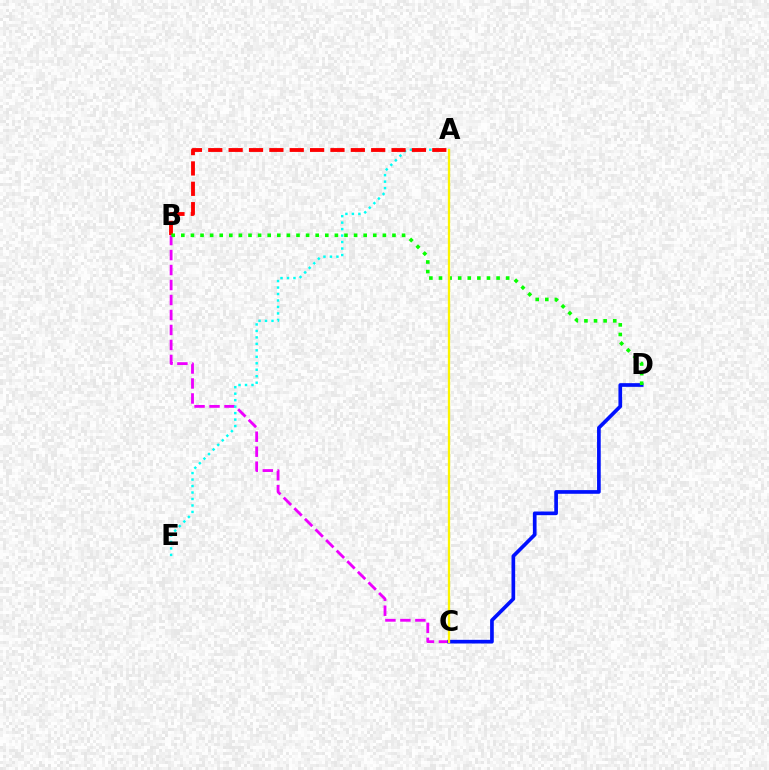{('B', 'C'): [{'color': '#ee00ff', 'line_style': 'dashed', 'thickness': 2.04}], ('A', 'E'): [{'color': '#00fff6', 'line_style': 'dotted', 'thickness': 1.76}], ('C', 'D'): [{'color': '#0010ff', 'line_style': 'solid', 'thickness': 2.65}], ('A', 'B'): [{'color': '#ff0000', 'line_style': 'dashed', 'thickness': 2.77}], ('B', 'D'): [{'color': '#08ff00', 'line_style': 'dotted', 'thickness': 2.61}], ('A', 'C'): [{'color': '#fcf500', 'line_style': 'solid', 'thickness': 1.65}]}